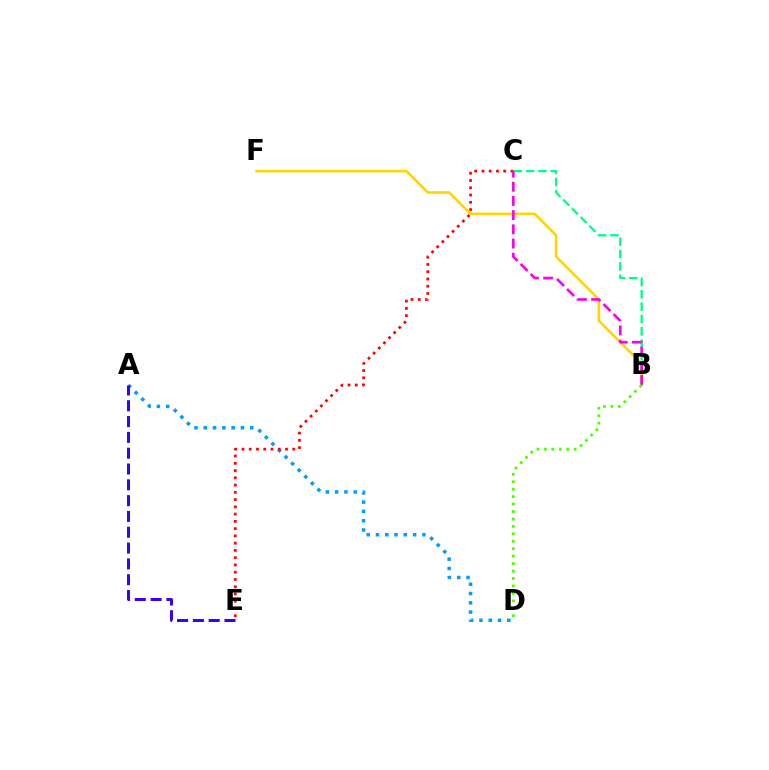{('A', 'D'): [{'color': '#009eff', 'line_style': 'dotted', 'thickness': 2.52}], ('B', 'C'): [{'color': '#00ff86', 'line_style': 'dashed', 'thickness': 1.68}, {'color': '#ff00ed', 'line_style': 'dashed', 'thickness': 1.93}], ('C', 'E'): [{'color': '#ff0000', 'line_style': 'dotted', 'thickness': 1.97}], ('A', 'E'): [{'color': '#3700ff', 'line_style': 'dashed', 'thickness': 2.15}], ('B', 'F'): [{'color': '#ffd500', 'line_style': 'solid', 'thickness': 1.85}], ('B', 'D'): [{'color': '#4fff00', 'line_style': 'dotted', 'thickness': 2.02}]}